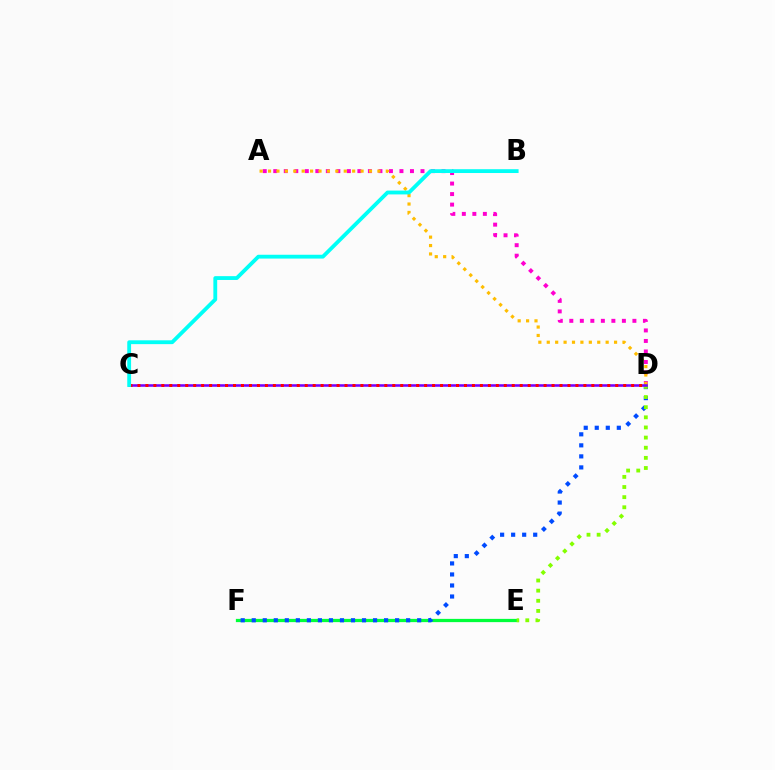{('E', 'F'): [{'color': '#00ff39', 'line_style': 'solid', 'thickness': 2.34}], ('A', 'D'): [{'color': '#ff00cf', 'line_style': 'dotted', 'thickness': 2.86}, {'color': '#ffbd00', 'line_style': 'dotted', 'thickness': 2.29}], ('D', 'F'): [{'color': '#004bff', 'line_style': 'dotted', 'thickness': 3.0}], ('D', 'E'): [{'color': '#84ff00', 'line_style': 'dotted', 'thickness': 2.75}], ('C', 'D'): [{'color': '#7200ff', 'line_style': 'solid', 'thickness': 1.83}, {'color': '#ff0000', 'line_style': 'dotted', 'thickness': 2.16}], ('B', 'C'): [{'color': '#00fff6', 'line_style': 'solid', 'thickness': 2.75}]}